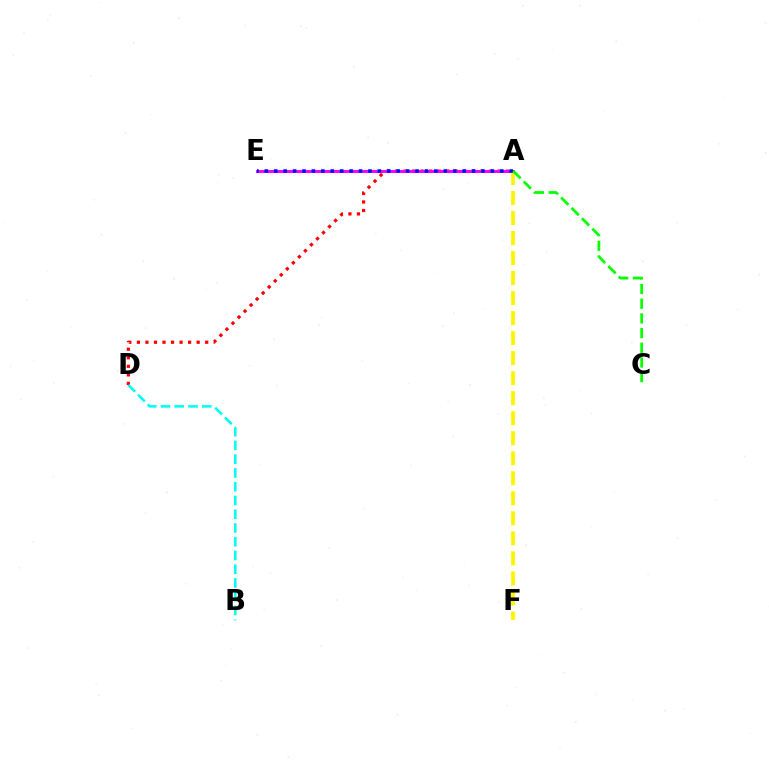{('A', 'D'): [{'color': '#ff0000', 'line_style': 'dotted', 'thickness': 2.32}], ('A', 'E'): [{'color': '#ee00ff', 'line_style': 'solid', 'thickness': 2.1}, {'color': '#0010ff', 'line_style': 'dotted', 'thickness': 2.56}], ('B', 'D'): [{'color': '#00fff6', 'line_style': 'dashed', 'thickness': 1.87}], ('A', 'F'): [{'color': '#fcf500', 'line_style': 'dashed', 'thickness': 2.72}], ('A', 'C'): [{'color': '#08ff00', 'line_style': 'dashed', 'thickness': 2.0}]}